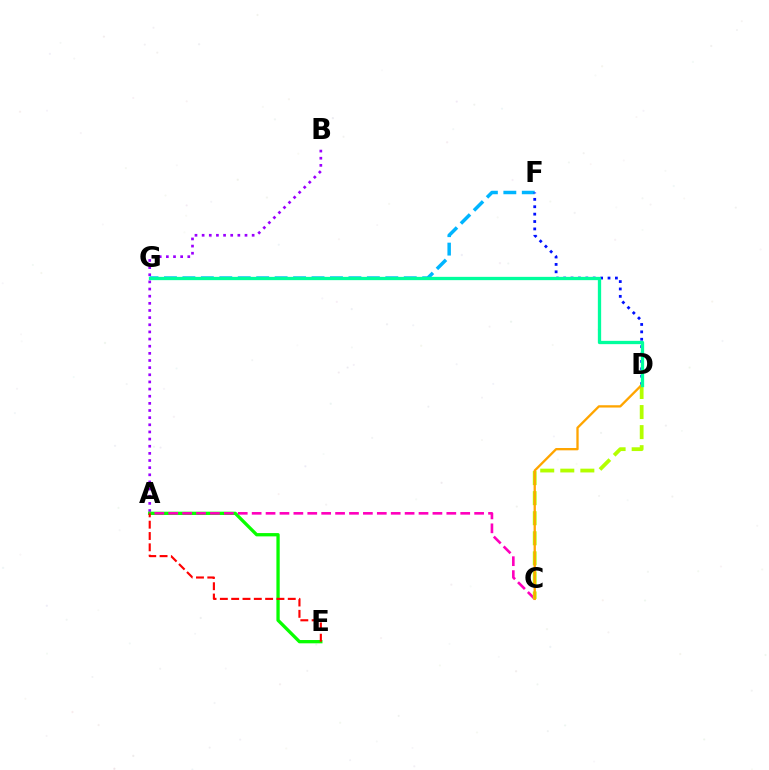{('F', 'G'): [{'color': '#00b5ff', 'line_style': 'dashed', 'thickness': 2.51}], ('A', 'B'): [{'color': '#9b00ff', 'line_style': 'dotted', 'thickness': 1.94}], ('A', 'E'): [{'color': '#08ff00', 'line_style': 'solid', 'thickness': 2.37}, {'color': '#ff0000', 'line_style': 'dashed', 'thickness': 1.54}], ('A', 'C'): [{'color': '#ff00bd', 'line_style': 'dashed', 'thickness': 1.89}], ('D', 'F'): [{'color': '#0010ff', 'line_style': 'dotted', 'thickness': 2.01}], ('C', 'D'): [{'color': '#b3ff00', 'line_style': 'dashed', 'thickness': 2.72}, {'color': '#ffa500', 'line_style': 'solid', 'thickness': 1.67}], ('D', 'G'): [{'color': '#00ff9d', 'line_style': 'solid', 'thickness': 2.37}]}